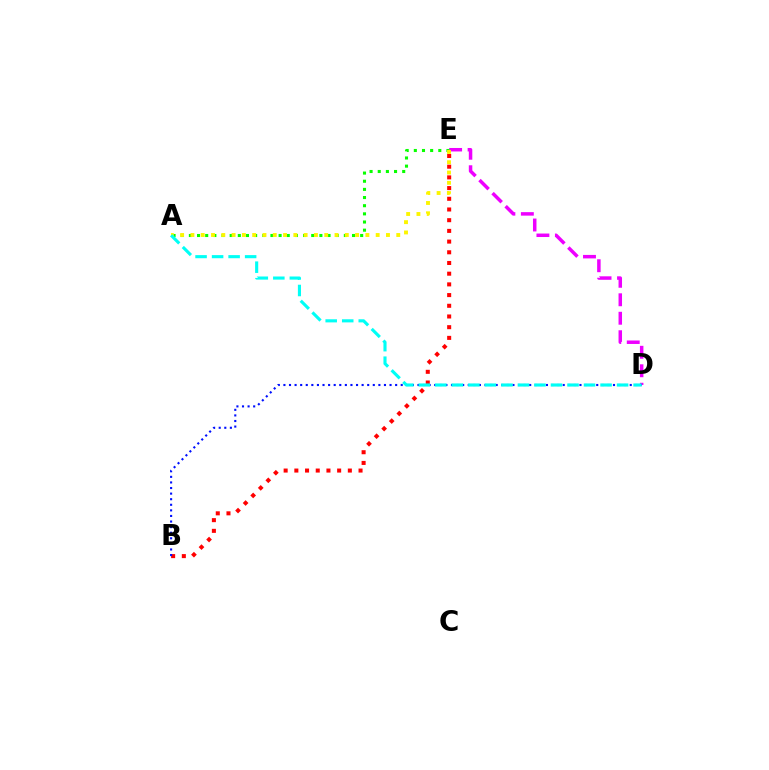{('D', 'E'): [{'color': '#ee00ff', 'line_style': 'dashed', 'thickness': 2.51}], ('B', 'E'): [{'color': '#ff0000', 'line_style': 'dotted', 'thickness': 2.91}], ('A', 'E'): [{'color': '#08ff00', 'line_style': 'dotted', 'thickness': 2.22}, {'color': '#fcf500', 'line_style': 'dotted', 'thickness': 2.8}], ('B', 'D'): [{'color': '#0010ff', 'line_style': 'dotted', 'thickness': 1.52}], ('A', 'D'): [{'color': '#00fff6', 'line_style': 'dashed', 'thickness': 2.24}]}